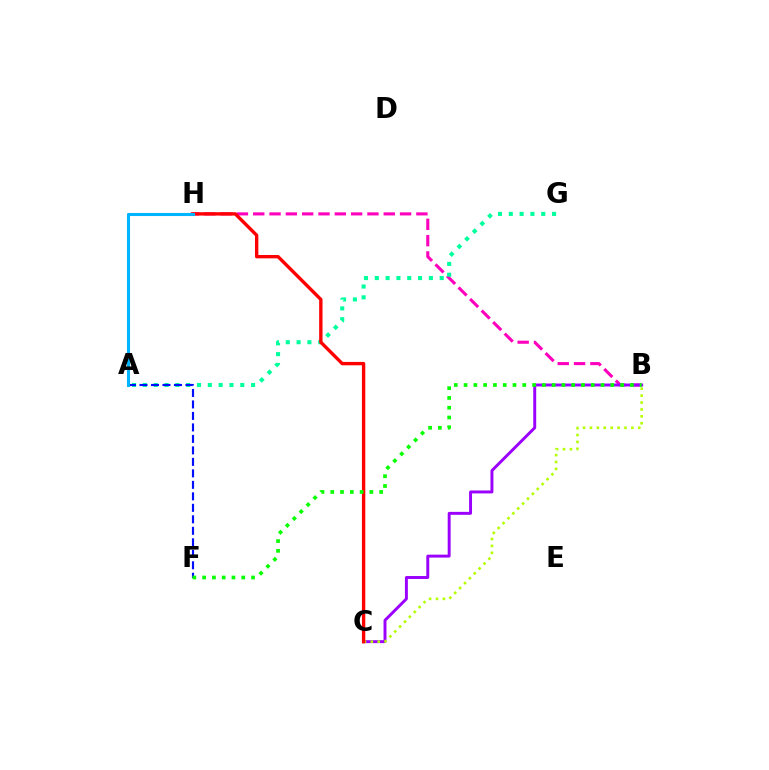{('A', 'H'): [{'color': '#ffa500', 'line_style': 'dotted', 'thickness': 2.18}, {'color': '#00b5ff', 'line_style': 'solid', 'thickness': 2.21}], ('B', 'H'): [{'color': '#ff00bd', 'line_style': 'dashed', 'thickness': 2.22}], ('B', 'C'): [{'color': '#9b00ff', 'line_style': 'solid', 'thickness': 2.11}, {'color': '#b3ff00', 'line_style': 'dotted', 'thickness': 1.88}], ('A', 'G'): [{'color': '#00ff9d', 'line_style': 'dotted', 'thickness': 2.94}], ('A', 'F'): [{'color': '#0010ff', 'line_style': 'dashed', 'thickness': 1.56}], ('C', 'H'): [{'color': '#ff0000', 'line_style': 'solid', 'thickness': 2.42}], ('B', 'F'): [{'color': '#08ff00', 'line_style': 'dotted', 'thickness': 2.66}]}